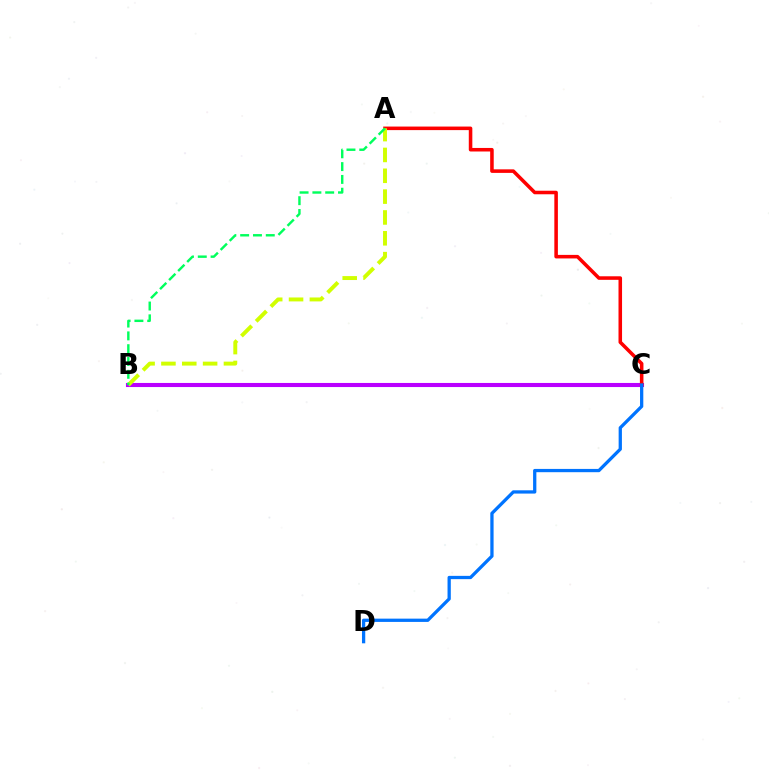{('B', 'C'): [{'color': '#b900ff', 'line_style': 'solid', 'thickness': 2.94}], ('A', 'C'): [{'color': '#ff0000', 'line_style': 'solid', 'thickness': 2.56}], ('A', 'B'): [{'color': '#d1ff00', 'line_style': 'dashed', 'thickness': 2.83}, {'color': '#00ff5c', 'line_style': 'dashed', 'thickness': 1.74}], ('C', 'D'): [{'color': '#0074ff', 'line_style': 'solid', 'thickness': 2.36}]}